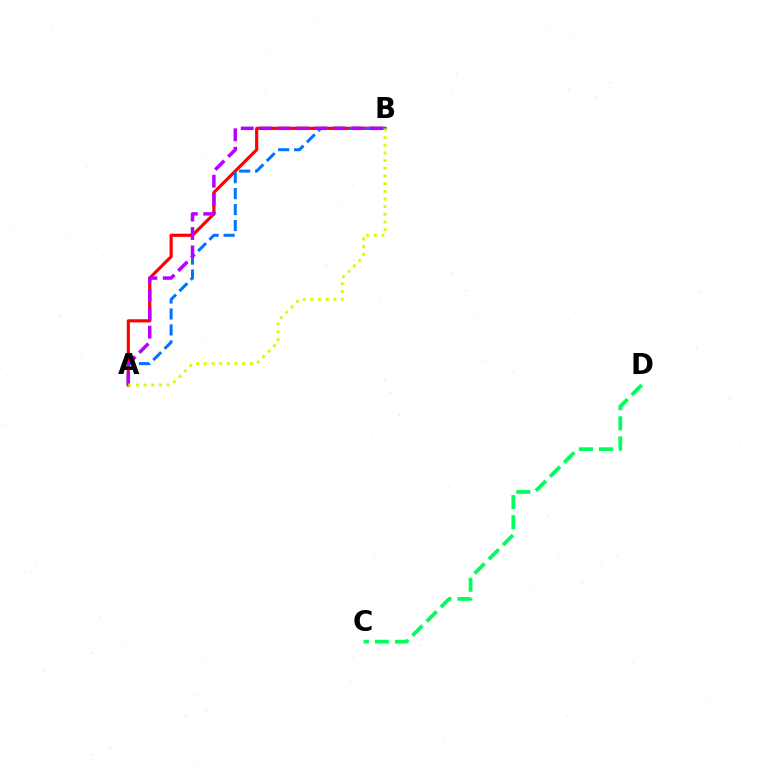{('A', 'B'): [{'color': '#ff0000', 'line_style': 'solid', 'thickness': 2.27}, {'color': '#0074ff', 'line_style': 'dashed', 'thickness': 2.17}, {'color': '#b900ff', 'line_style': 'dashed', 'thickness': 2.5}, {'color': '#d1ff00', 'line_style': 'dotted', 'thickness': 2.08}], ('C', 'D'): [{'color': '#00ff5c', 'line_style': 'dashed', 'thickness': 2.73}]}